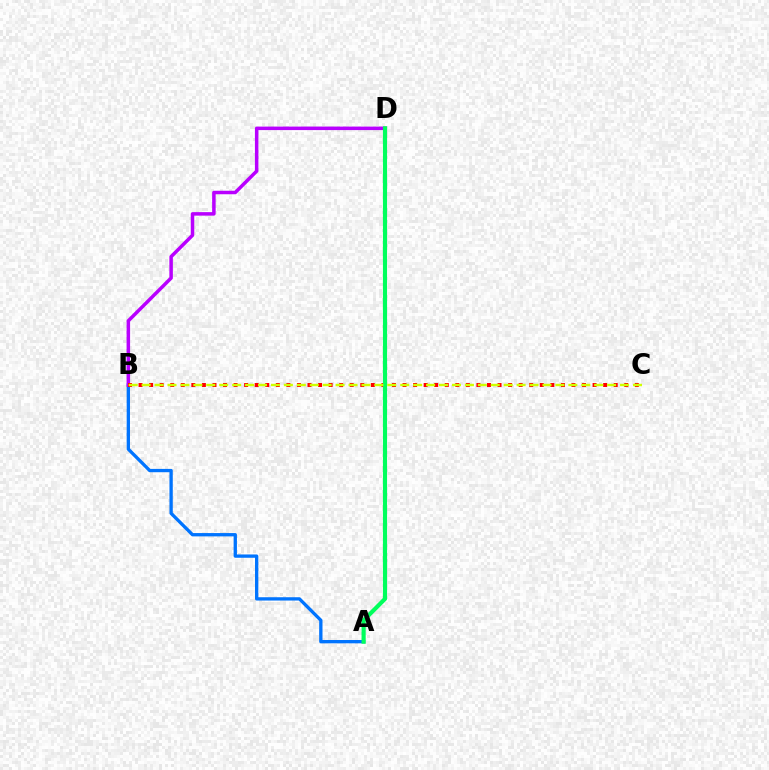{('A', 'B'): [{'color': '#0074ff', 'line_style': 'solid', 'thickness': 2.39}], ('B', 'D'): [{'color': '#b900ff', 'line_style': 'solid', 'thickness': 2.52}], ('B', 'C'): [{'color': '#ff0000', 'line_style': 'dotted', 'thickness': 2.87}, {'color': '#d1ff00', 'line_style': 'dashed', 'thickness': 1.76}], ('A', 'D'): [{'color': '#00ff5c', 'line_style': 'solid', 'thickness': 2.99}]}